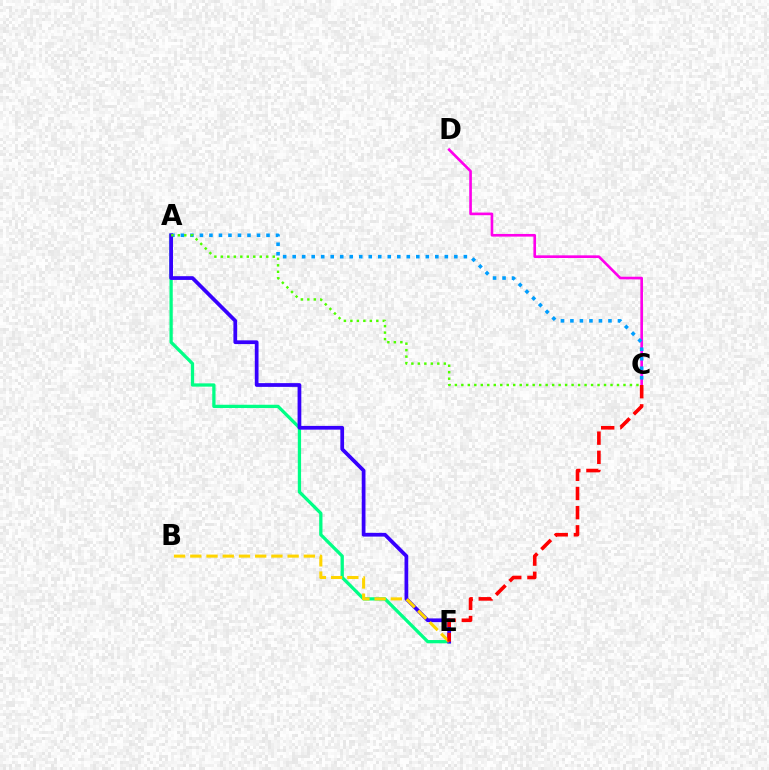{('C', 'D'): [{'color': '#ff00ed', 'line_style': 'solid', 'thickness': 1.91}], ('A', 'C'): [{'color': '#009eff', 'line_style': 'dotted', 'thickness': 2.58}, {'color': '#4fff00', 'line_style': 'dotted', 'thickness': 1.76}], ('A', 'E'): [{'color': '#00ff86', 'line_style': 'solid', 'thickness': 2.36}, {'color': '#3700ff', 'line_style': 'solid', 'thickness': 2.69}], ('B', 'E'): [{'color': '#ffd500', 'line_style': 'dashed', 'thickness': 2.2}], ('C', 'E'): [{'color': '#ff0000', 'line_style': 'dashed', 'thickness': 2.61}]}